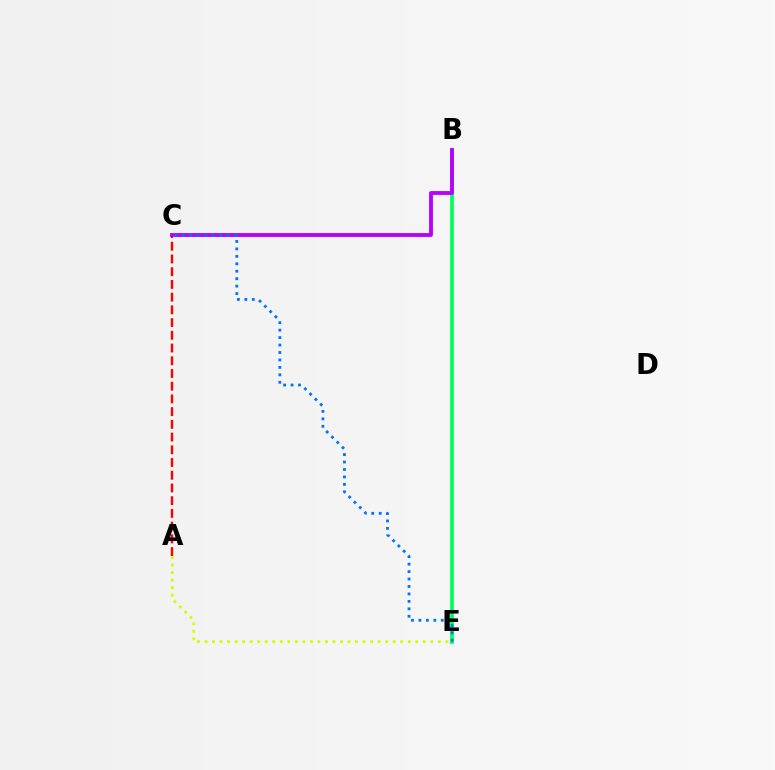{('B', 'E'): [{'color': '#00ff5c', 'line_style': 'solid', 'thickness': 2.68}], ('A', 'E'): [{'color': '#d1ff00', 'line_style': 'dotted', 'thickness': 2.04}], ('A', 'C'): [{'color': '#ff0000', 'line_style': 'dashed', 'thickness': 1.73}], ('B', 'C'): [{'color': '#b900ff', 'line_style': 'solid', 'thickness': 2.77}], ('C', 'E'): [{'color': '#0074ff', 'line_style': 'dotted', 'thickness': 2.02}]}